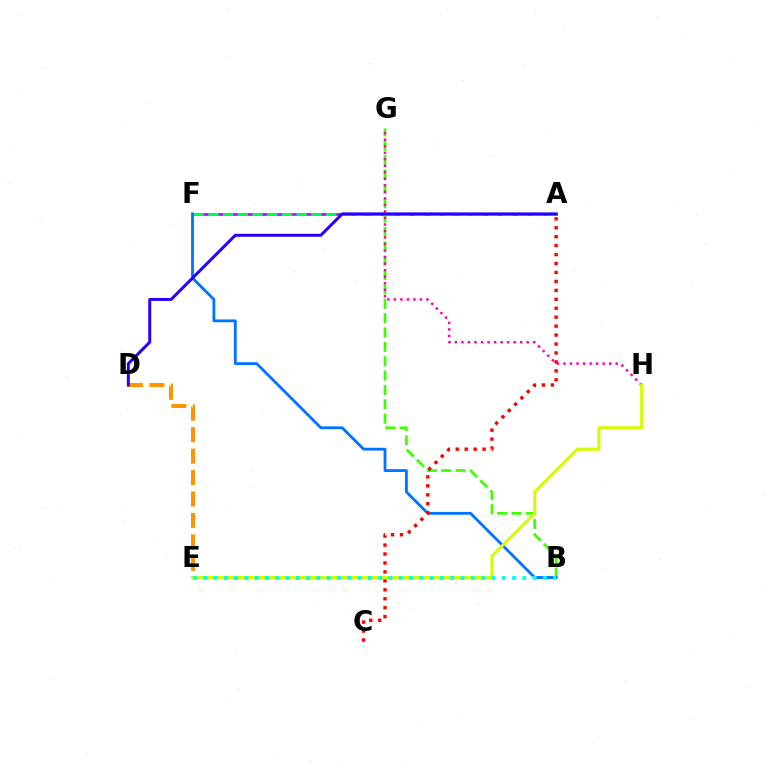{('A', 'F'): [{'color': '#b900ff', 'line_style': 'solid', 'thickness': 1.88}, {'color': '#00ff5c', 'line_style': 'dashed', 'thickness': 2.0}], ('B', 'G'): [{'color': '#3dff00', 'line_style': 'dashed', 'thickness': 1.95}], ('D', 'E'): [{'color': '#ff9400', 'line_style': 'dashed', 'thickness': 2.91}], ('B', 'F'): [{'color': '#0074ff', 'line_style': 'solid', 'thickness': 2.03}], ('G', 'H'): [{'color': '#ff00ac', 'line_style': 'dotted', 'thickness': 1.77}], ('A', 'C'): [{'color': '#ff0000', 'line_style': 'dotted', 'thickness': 2.43}], ('E', 'H'): [{'color': '#d1ff00', 'line_style': 'solid', 'thickness': 2.24}], ('A', 'D'): [{'color': '#2500ff', 'line_style': 'solid', 'thickness': 2.14}], ('B', 'E'): [{'color': '#00fff6', 'line_style': 'dotted', 'thickness': 2.8}]}